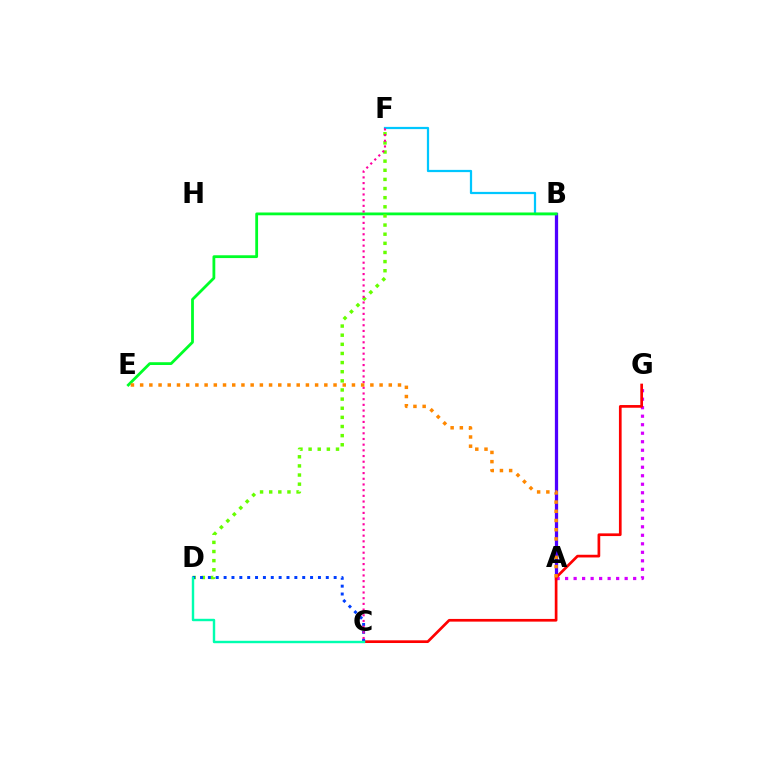{('A', 'B'): [{'color': '#eeff00', 'line_style': 'dotted', 'thickness': 2.09}, {'color': '#4f00ff', 'line_style': 'solid', 'thickness': 2.34}], ('B', 'F'): [{'color': '#00c7ff', 'line_style': 'solid', 'thickness': 1.61}], ('A', 'G'): [{'color': '#d600ff', 'line_style': 'dotted', 'thickness': 2.31}], ('B', 'E'): [{'color': '#00ff27', 'line_style': 'solid', 'thickness': 2.01}], ('D', 'F'): [{'color': '#66ff00', 'line_style': 'dotted', 'thickness': 2.48}], ('C', 'G'): [{'color': '#ff0000', 'line_style': 'solid', 'thickness': 1.94}], ('C', 'D'): [{'color': '#003fff', 'line_style': 'dotted', 'thickness': 2.14}, {'color': '#00ffaf', 'line_style': 'solid', 'thickness': 1.74}], ('C', 'F'): [{'color': '#ff00a0', 'line_style': 'dotted', 'thickness': 1.54}], ('A', 'E'): [{'color': '#ff8800', 'line_style': 'dotted', 'thickness': 2.5}]}